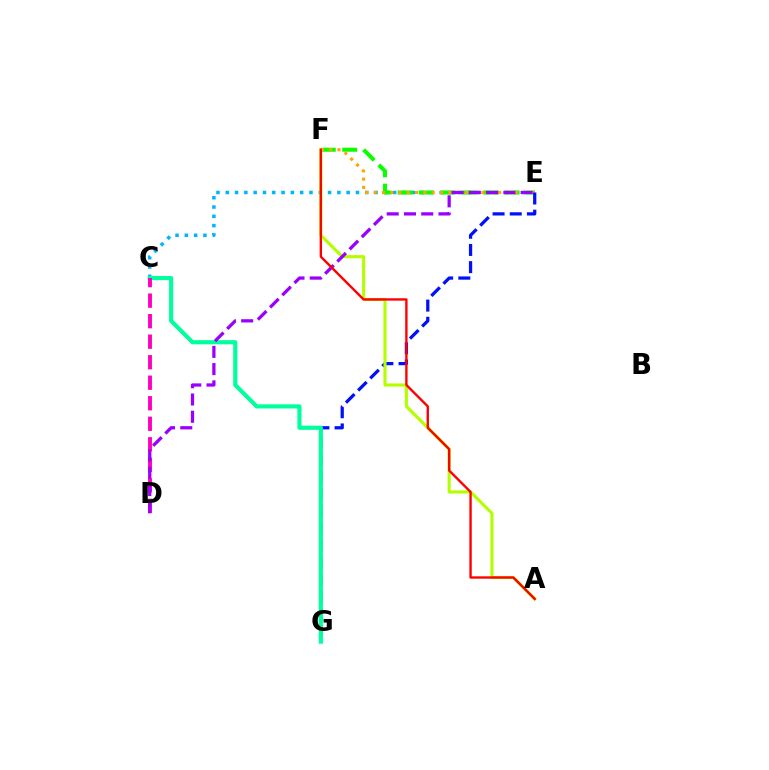{('C', 'E'): [{'color': '#00b5ff', 'line_style': 'dotted', 'thickness': 2.53}], ('E', 'F'): [{'color': '#08ff00', 'line_style': 'dashed', 'thickness': 2.91}, {'color': '#ffa500', 'line_style': 'dotted', 'thickness': 2.25}], ('E', 'G'): [{'color': '#0010ff', 'line_style': 'dashed', 'thickness': 2.33}], ('A', 'F'): [{'color': '#b3ff00', 'line_style': 'solid', 'thickness': 2.24}, {'color': '#ff0000', 'line_style': 'solid', 'thickness': 1.71}], ('C', 'G'): [{'color': '#00ff9d', 'line_style': 'solid', 'thickness': 2.99}], ('C', 'D'): [{'color': '#ff00bd', 'line_style': 'dashed', 'thickness': 2.79}], ('D', 'E'): [{'color': '#9b00ff', 'line_style': 'dashed', 'thickness': 2.34}]}